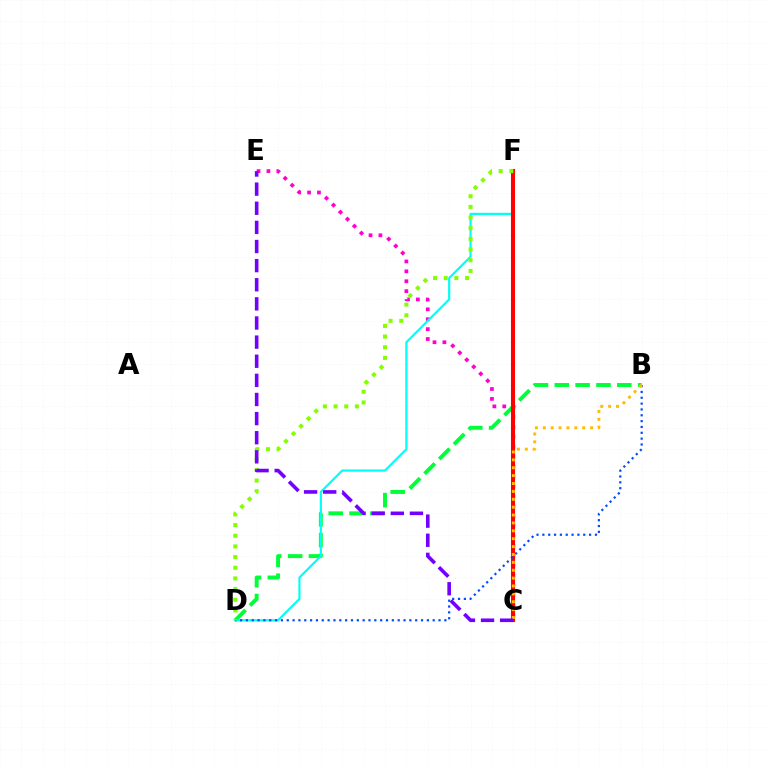{('C', 'E'): [{'color': '#ff00cf', 'line_style': 'dotted', 'thickness': 2.69}, {'color': '#7200ff', 'line_style': 'dashed', 'thickness': 2.6}], ('B', 'D'): [{'color': '#00ff39', 'line_style': 'dashed', 'thickness': 2.83}, {'color': '#004bff', 'line_style': 'dotted', 'thickness': 1.59}], ('D', 'F'): [{'color': '#00fff6', 'line_style': 'solid', 'thickness': 1.57}, {'color': '#84ff00', 'line_style': 'dotted', 'thickness': 2.9}], ('C', 'F'): [{'color': '#ff0000', 'line_style': 'solid', 'thickness': 2.93}], ('B', 'C'): [{'color': '#ffbd00', 'line_style': 'dotted', 'thickness': 2.14}]}